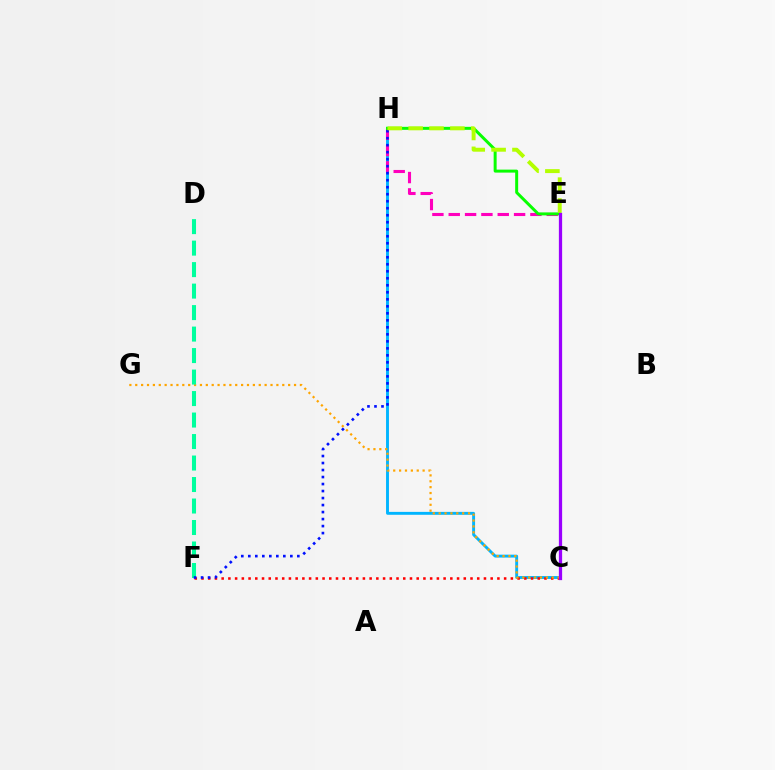{('C', 'H'): [{'color': '#00b5ff', 'line_style': 'solid', 'thickness': 2.09}], ('E', 'H'): [{'color': '#ff00bd', 'line_style': 'dashed', 'thickness': 2.22}, {'color': '#08ff00', 'line_style': 'solid', 'thickness': 2.14}, {'color': '#b3ff00', 'line_style': 'dashed', 'thickness': 2.83}], ('C', 'F'): [{'color': '#ff0000', 'line_style': 'dotted', 'thickness': 1.83}], ('C', 'G'): [{'color': '#ffa500', 'line_style': 'dotted', 'thickness': 1.6}], ('D', 'F'): [{'color': '#00ff9d', 'line_style': 'dashed', 'thickness': 2.92}], ('F', 'H'): [{'color': '#0010ff', 'line_style': 'dotted', 'thickness': 1.9}], ('C', 'E'): [{'color': '#9b00ff', 'line_style': 'solid', 'thickness': 2.35}]}